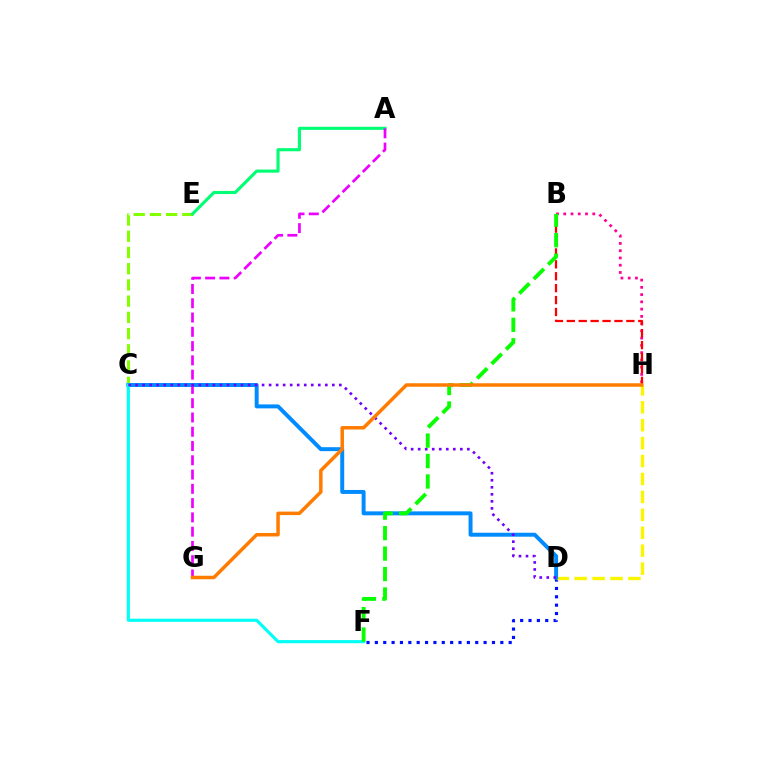{('D', 'F'): [{'color': '#0010ff', 'line_style': 'dotted', 'thickness': 2.27}], ('C', 'E'): [{'color': '#84ff00', 'line_style': 'dashed', 'thickness': 2.2}], ('D', 'H'): [{'color': '#fcf500', 'line_style': 'dashed', 'thickness': 2.44}], ('C', 'D'): [{'color': '#008cff', 'line_style': 'solid', 'thickness': 2.84}, {'color': '#7200ff', 'line_style': 'dotted', 'thickness': 1.91}], ('C', 'F'): [{'color': '#00fff6', 'line_style': 'solid', 'thickness': 2.25}], ('B', 'H'): [{'color': '#ff0094', 'line_style': 'dotted', 'thickness': 1.97}, {'color': '#ff0000', 'line_style': 'dashed', 'thickness': 1.62}], ('A', 'E'): [{'color': '#00ff74', 'line_style': 'solid', 'thickness': 2.24}], ('A', 'G'): [{'color': '#ee00ff', 'line_style': 'dashed', 'thickness': 1.94}], ('B', 'F'): [{'color': '#08ff00', 'line_style': 'dashed', 'thickness': 2.78}], ('G', 'H'): [{'color': '#ff7c00', 'line_style': 'solid', 'thickness': 2.51}]}